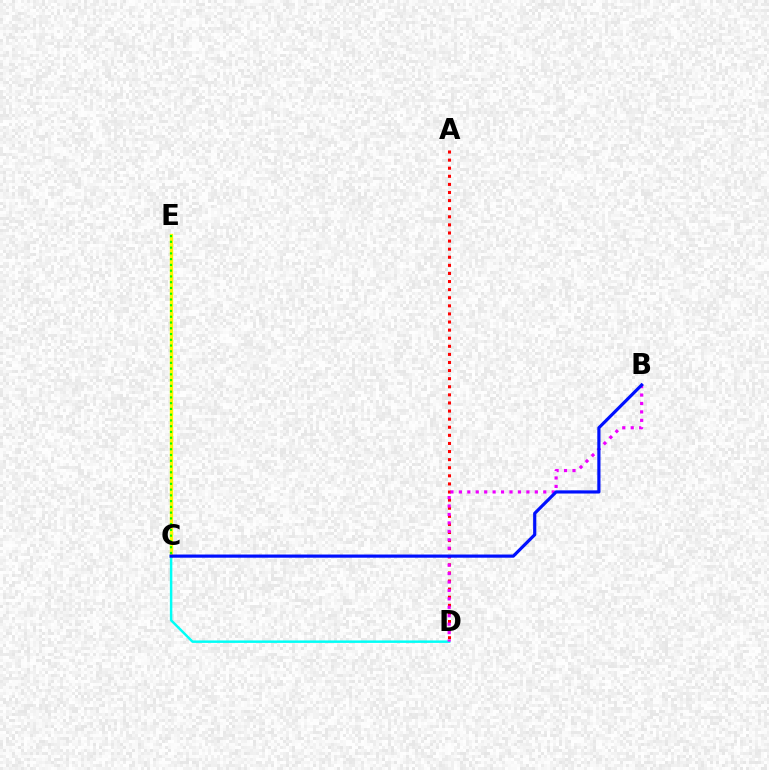{('C', 'E'): [{'color': '#fcf500', 'line_style': 'solid', 'thickness': 2.39}, {'color': '#08ff00', 'line_style': 'dotted', 'thickness': 1.57}], ('C', 'D'): [{'color': '#00fff6', 'line_style': 'solid', 'thickness': 1.78}], ('A', 'D'): [{'color': '#ff0000', 'line_style': 'dotted', 'thickness': 2.2}], ('B', 'D'): [{'color': '#ee00ff', 'line_style': 'dotted', 'thickness': 2.29}], ('B', 'C'): [{'color': '#0010ff', 'line_style': 'solid', 'thickness': 2.29}]}